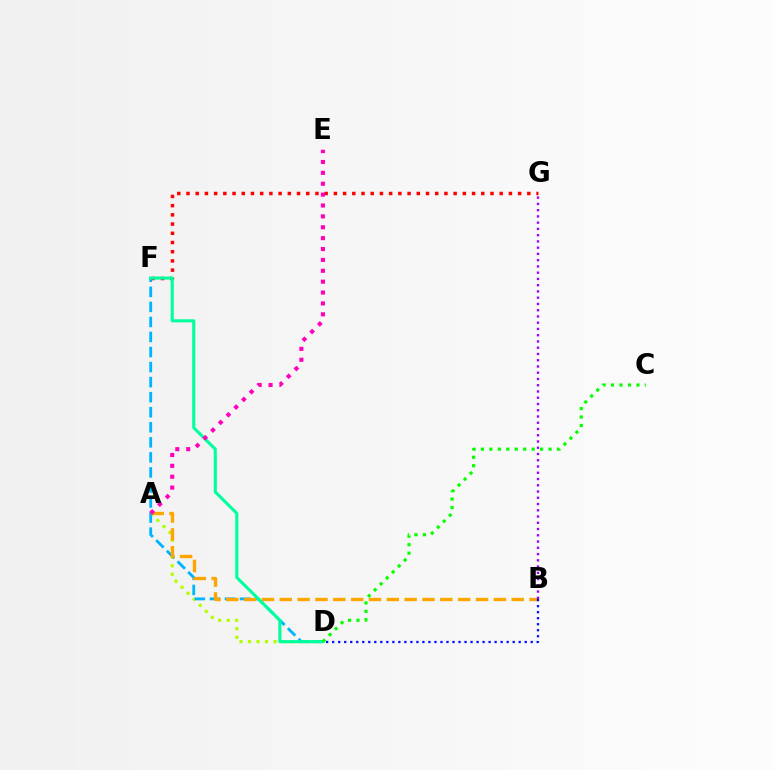{('A', 'D'): [{'color': '#b3ff00', 'line_style': 'dotted', 'thickness': 2.32}], ('D', 'F'): [{'color': '#00b5ff', 'line_style': 'dashed', 'thickness': 2.04}, {'color': '#00ff9d', 'line_style': 'solid', 'thickness': 2.24}], ('F', 'G'): [{'color': '#ff0000', 'line_style': 'dotted', 'thickness': 2.5}], ('A', 'B'): [{'color': '#ffa500', 'line_style': 'dashed', 'thickness': 2.42}], ('B', 'D'): [{'color': '#0010ff', 'line_style': 'dotted', 'thickness': 1.63}], ('A', 'E'): [{'color': '#ff00bd', 'line_style': 'dotted', 'thickness': 2.96}], ('B', 'G'): [{'color': '#9b00ff', 'line_style': 'dotted', 'thickness': 1.7}], ('C', 'D'): [{'color': '#08ff00', 'line_style': 'dotted', 'thickness': 2.3}]}